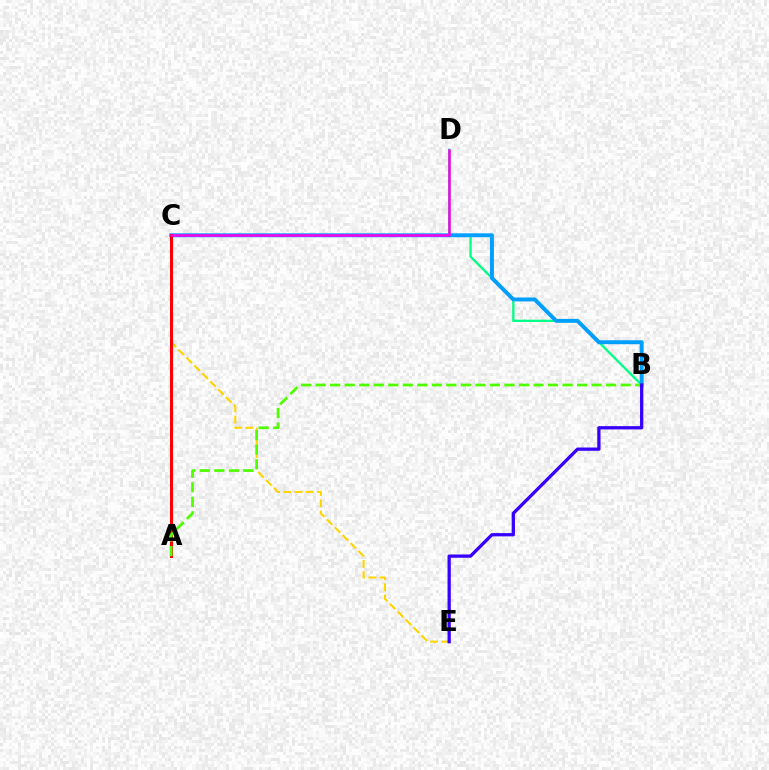{('C', 'E'): [{'color': '#ffd500', 'line_style': 'dashed', 'thickness': 1.52}], ('B', 'D'): [{'color': '#00ff86', 'line_style': 'solid', 'thickness': 1.65}], ('B', 'C'): [{'color': '#009eff', 'line_style': 'solid', 'thickness': 2.83}], ('A', 'C'): [{'color': '#ff0000', 'line_style': 'solid', 'thickness': 2.2}], ('C', 'D'): [{'color': '#ff00ed', 'line_style': 'solid', 'thickness': 1.84}], ('A', 'B'): [{'color': '#4fff00', 'line_style': 'dashed', 'thickness': 1.97}], ('B', 'E'): [{'color': '#3700ff', 'line_style': 'solid', 'thickness': 2.35}]}